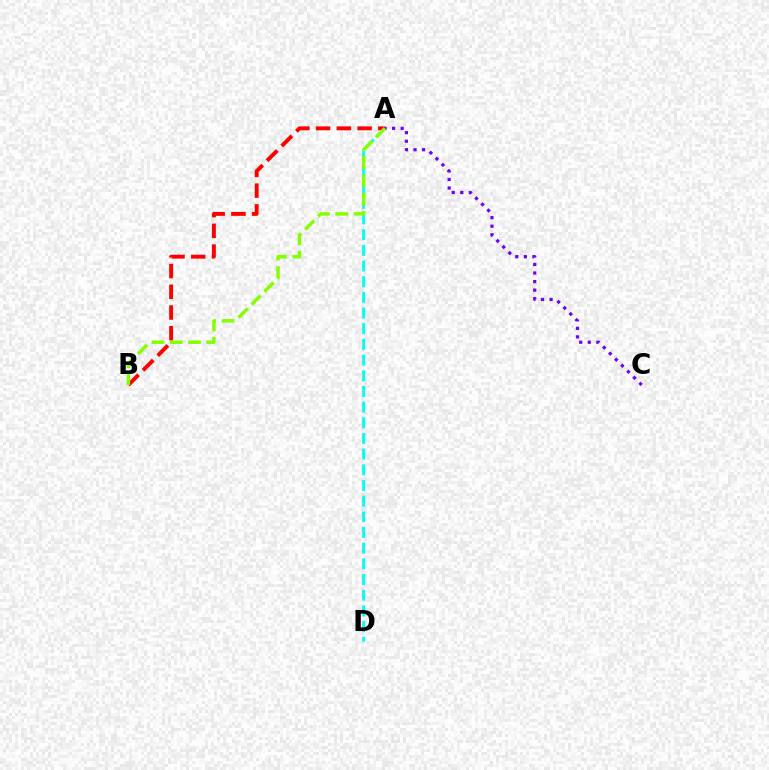{('A', 'D'): [{'color': '#00fff6', 'line_style': 'dashed', 'thickness': 2.13}], ('A', 'B'): [{'color': '#ff0000', 'line_style': 'dashed', 'thickness': 2.82}, {'color': '#84ff00', 'line_style': 'dashed', 'thickness': 2.49}], ('A', 'C'): [{'color': '#7200ff', 'line_style': 'dotted', 'thickness': 2.33}]}